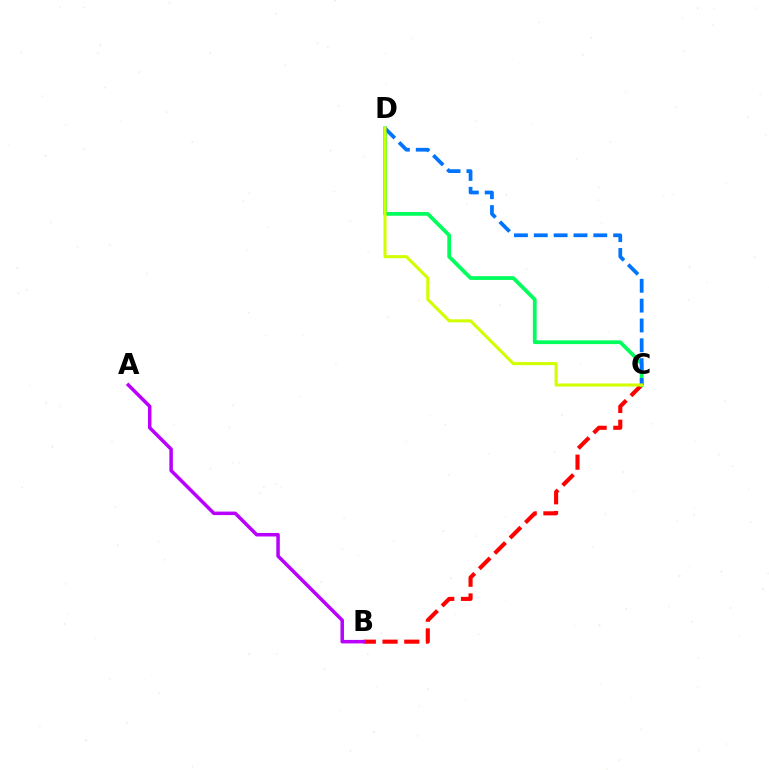{('B', 'C'): [{'color': '#ff0000', 'line_style': 'dashed', 'thickness': 2.95}], ('C', 'D'): [{'color': '#00ff5c', 'line_style': 'solid', 'thickness': 2.7}, {'color': '#0074ff', 'line_style': 'dashed', 'thickness': 2.69}, {'color': '#d1ff00', 'line_style': 'solid', 'thickness': 2.2}], ('A', 'B'): [{'color': '#b900ff', 'line_style': 'solid', 'thickness': 2.52}]}